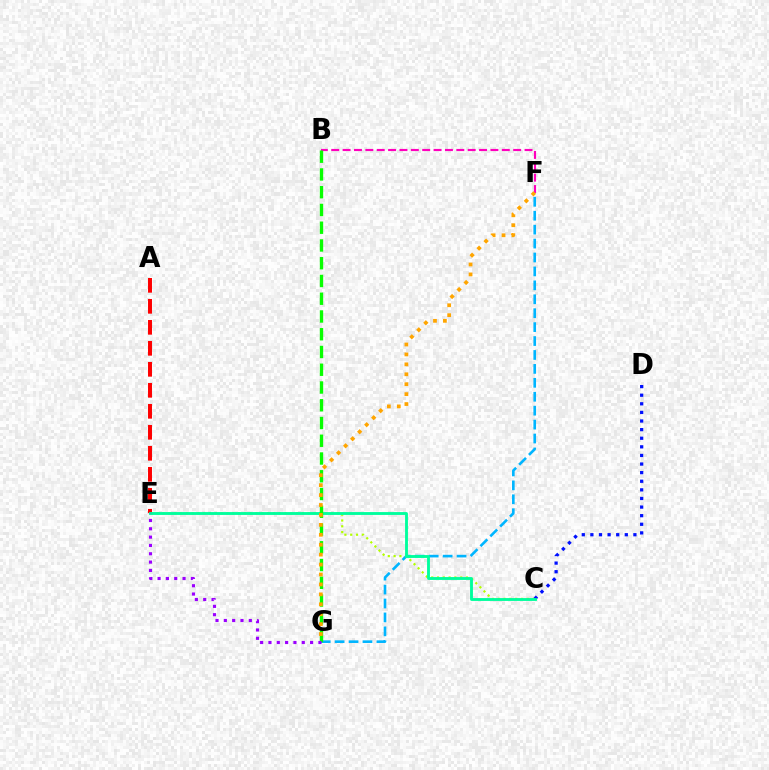{('F', 'G'): [{'color': '#00b5ff', 'line_style': 'dashed', 'thickness': 1.89}, {'color': '#ffa500', 'line_style': 'dotted', 'thickness': 2.7}], ('B', 'F'): [{'color': '#ff00bd', 'line_style': 'dashed', 'thickness': 1.54}], ('C', 'E'): [{'color': '#b3ff00', 'line_style': 'dotted', 'thickness': 1.58}, {'color': '#00ff9d', 'line_style': 'solid', 'thickness': 2.06}], ('A', 'E'): [{'color': '#ff0000', 'line_style': 'dashed', 'thickness': 2.85}], ('C', 'D'): [{'color': '#0010ff', 'line_style': 'dotted', 'thickness': 2.34}], ('B', 'G'): [{'color': '#08ff00', 'line_style': 'dashed', 'thickness': 2.41}], ('E', 'G'): [{'color': '#9b00ff', 'line_style': 'dotted', 'thickness': 2.26}]}